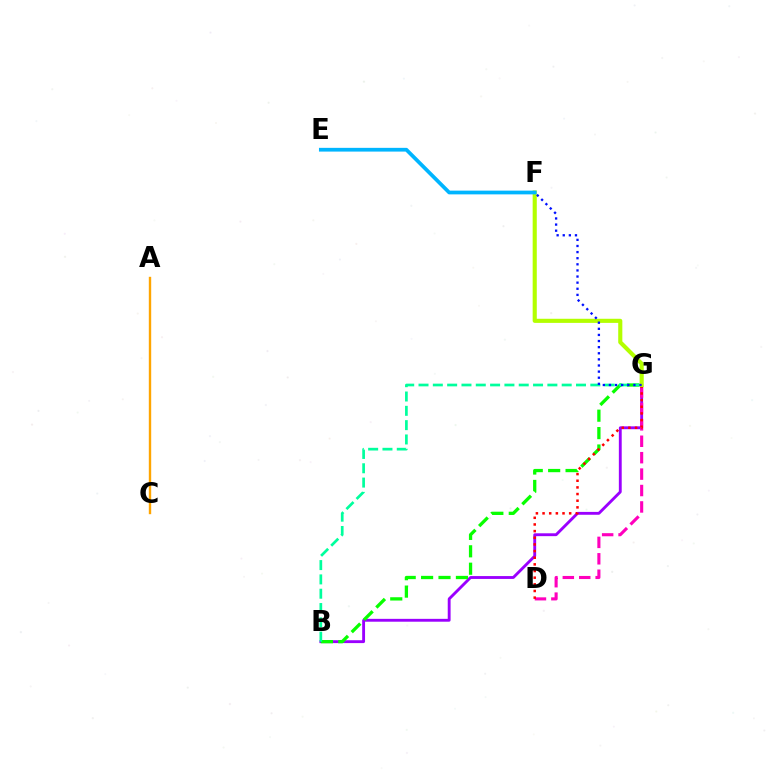{('B', 'G'): [{'color': '#9b00ff', 'line_style': 'solid', 'thickness': 2.06}, {'color': '#08ff00', 'line_style': 'dashed', 'thickness': 2.37}, {'color': '#00ff9d', 'line_style': 'dashed', 'thickness': 1.94}], ('A', 'C'): [{'color': '#ffa500', 'line_style': 'solid', 'thickness': 1.72}], ('D', 'G'): [{'color': '#ff00bd', 'line_style': 'dashed', 'thickness': 2.23}, {'color': '#ff0000', 'line_style': 'dotted', 'thickness': 1.81}], ('F', 'G'): [{'color': '#b3ff00', 'line_style': 'solid', 'thickness': 2.97}, {'color': '#0010ff', 'line_style': 'dotted', 'thickness': 1.66}], ('E', 'F'): [{'color': '#00b5ff', 'line_style': 'solid', 'thickness': 2.69}]}